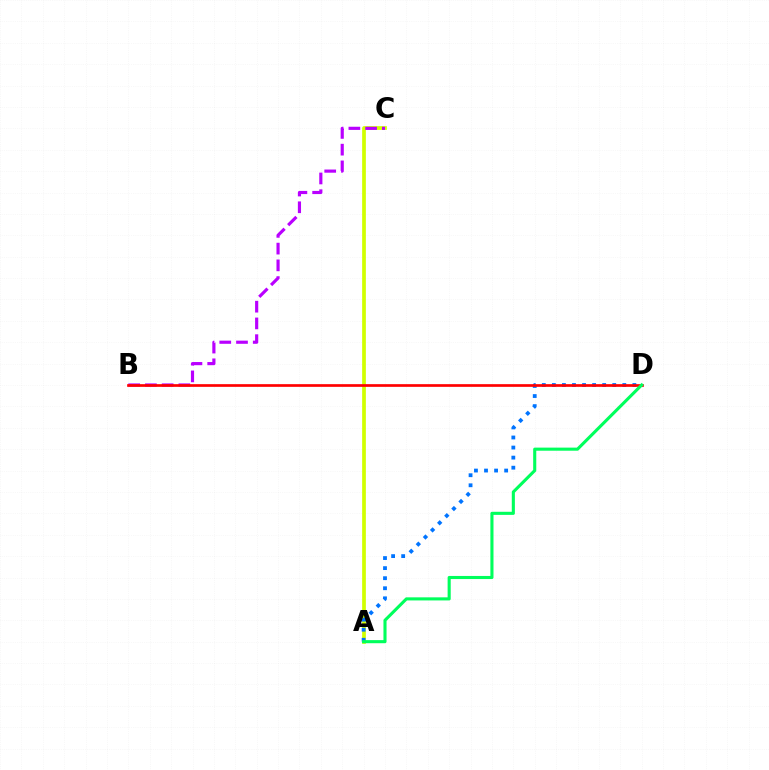{('A', 'C'): [{'color': '#d1ff00', 'line_style': 'solid', 'thickness': 2.68}], ('A', 'D'): [{'color': '#0074ff', 'line_style': 'dotted', 'thickness': 2.73}, {'color': '#00ff5c', 'line_style': 'solid', 'thickness': 2.23}], ('B', 'C'): [{'color': '#b900ff', 'line_style': 'dashed', 'thickness': 2.27}], ('B', 'D'): [{'color': '#ff0000', 'line_style': 'solid', 'thickness': 1.94}]}